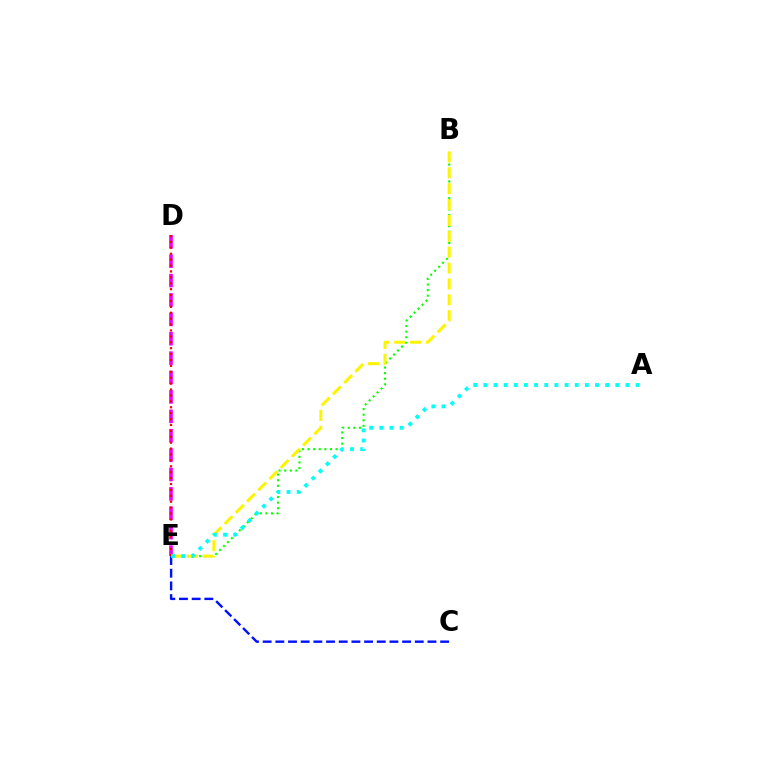{('B', 'E'): [{'color': '#08ff00', 'line_style': 'dotted', 'thickness': 1.52}, {'color': '#fcf500', 'line_style': 'dashed', 'thickness': 2.16}], ('D', 'E'): [{'color': '#ee00ff', 'line_style': 'dashed', 'thickness': 2.63}, {'color': '#ff0000', 'line_style': 'dotted', 'thickness': 1.6}], ('C', 'E'): [{'color': '#0010ff', 'line_style': 'dashed', 'thickness': 1.72}], ('A', 'E'): [{'color': '#00fff6', 'line_style': 'dotted', 'thickness': 2.76}]}